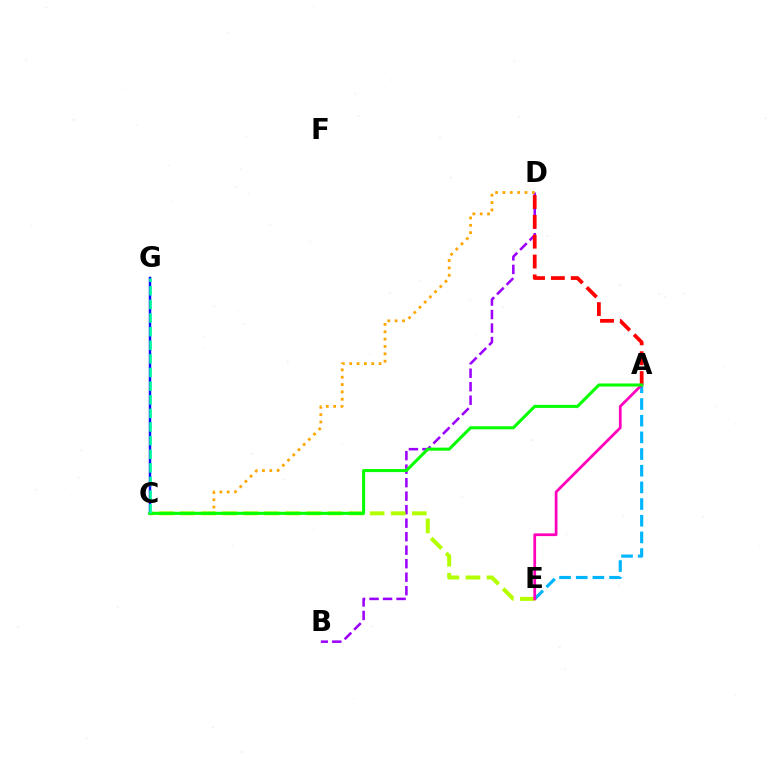{('B', 'D'): [{'color': '#9b00ff', 'line_style': 'dashed', 'thickness': 1.83}], ('C', 'D'): [{'color': '#ffa500', 'line_style': 'dotted', 'thickness': 2.0}], ('A', 'E'): [{'color': '#00b5ff', 'line_style': 'dashed', 'thickness': 2.27}, {'color': '#ff00bd', 'line_style': 'solid', 'thickness': 1.97}], ('C', 'E'): [{'color': '#b3ff00', 'line_style': 'dashed', 'thickness': 2.86}], ('C', 'G'): [{'color': '#0010ff', 'line_style': 'solid', 'thickness': 1.78}, {'color': '#00ff9d', 'line_style': 'dashed', 'thickness': 1.85}], ('A', 'D'): [{'color': '#ff0000', 'line_style': 'dashed', 'thickness': 2.7}], ('A', 'C'): [{'color': '#08ff00', 'line_style': 'solid', 'thickness': 2.21}]}